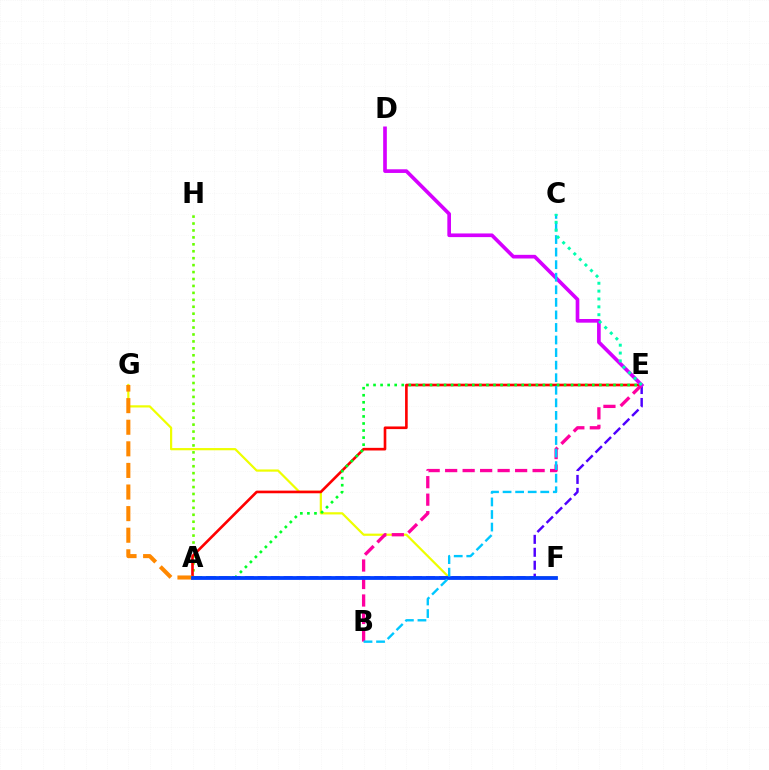{('F', 'G'): [{'color': '#eeff00', 'line_style': 'solid', 'thickness': 1.59}], ('A', 'H'): [{'color': '#66ff00', 'line_style': 'dotted', 'thickness': 1.88}], ('A', 'E'): [{'color': '#4f00ff', 'line_style': 'dashed', 'thickness': 1.76}, {'color': '#ff0000', 'line_style': 'solid', 'thickness': 1.9}, {'color': '#00ff27', 'line_style': 'dotted', 'thickness': 1.92}], ('B', 'E'): [{'color': '#ff00a0', 'line_style': 'dashed', 'thickness': 2.38}], ('A', 'G'): [{'color': '#ff8800', 'line_style': 'dashed', 'thickness': 2.93}], ('A', 'F'): [{'color': '#003fff', 'line_style': 'solid', 'thickness': 2.71}], ('D', 'E'): [{'color': '#d600ff', 'line_style': 'solid', 'thickness': 2.64}], ('B', 'C'): [{'color': '#00c7ff', 'line_style': 'dashed', 'thickness': 1.71}], ('C', 'E'): [{'color': '#00ffaf', 'line_style': 'dotted', 'thickness': 2.14}]}